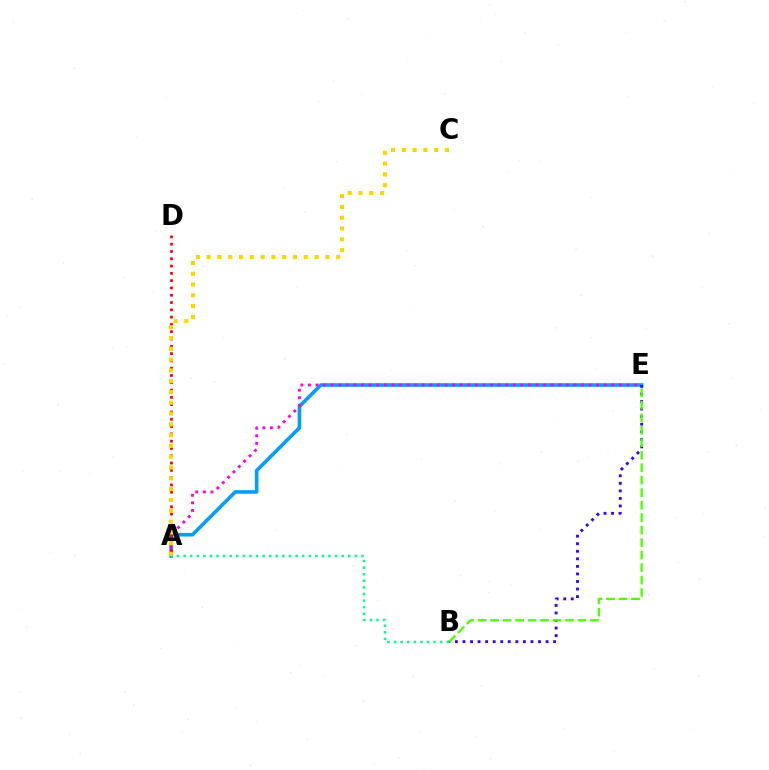{('A', 'E'): [{'color': '#009eff', 'line_style': 'solid', 'thickness': 2.59}, {'color': '#ff00ed', 'line_style': 'dotted', 'thickness': 2.06}], ('A', 'D'): [{'color': '#ff0000', 'line_style': 'dotted', 'thickness': 1.98}], ('B', 'E'): [{'color': '#3700ff', 'line_style': 'dotted', 'thickness': 2.05}, {'color': '#4fff00', 'line_style': 'dashed', 'thickness': 1.7}], ('A', 'B'): [{'color': '#00ff86', 'line_style': 'dotted', 'thickness': 1.79}], ('A', 'C'): [{'color': '#ffd500', 'line_style': 'dotted', 'thickness': 2.93}]}